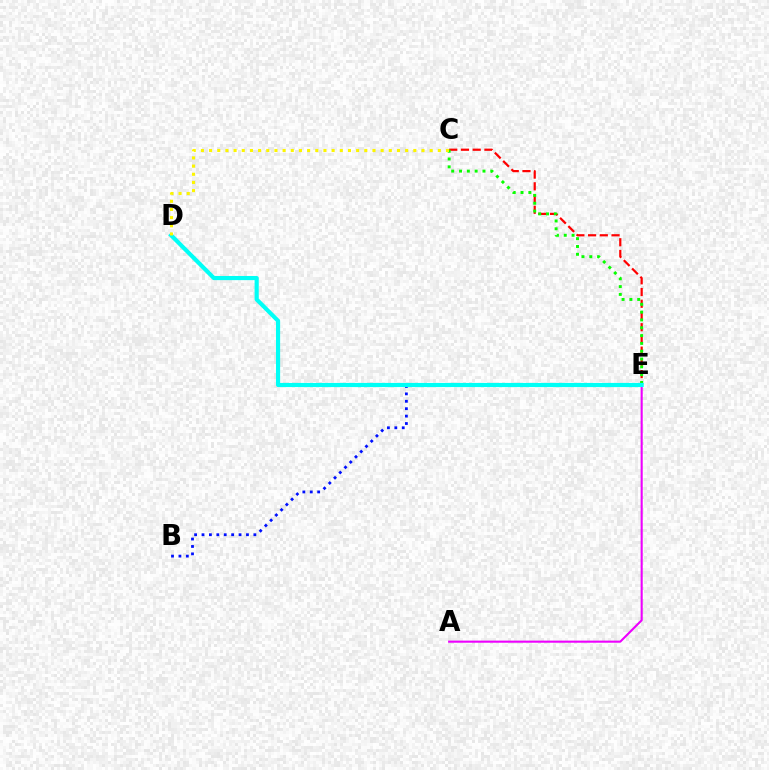{('C', 'E'): [{'color': '#ff0000', 'line_style': 'dashed', 'thickness': 1.59}, {'color': '#08ff00', 'line_style': 'dotted', 'thickness': 2.12}], ('B', 'E'): [{'color': '#0010ff', 'line_style': 'dotted', 'thickness': 2.01}], ('A', 'E'): [{'color': '#ee00ff', 'line_style': 'solid', 'thickness': 1.52}], ('D', 'E'): [{'color': '#00fff6', 'line_style': 'solid', 'thickness': 2.99}], ('C', 'D'): [{'color': '#fcf500', 'line_style': 'dotted', 'thickness': 2.22}]}